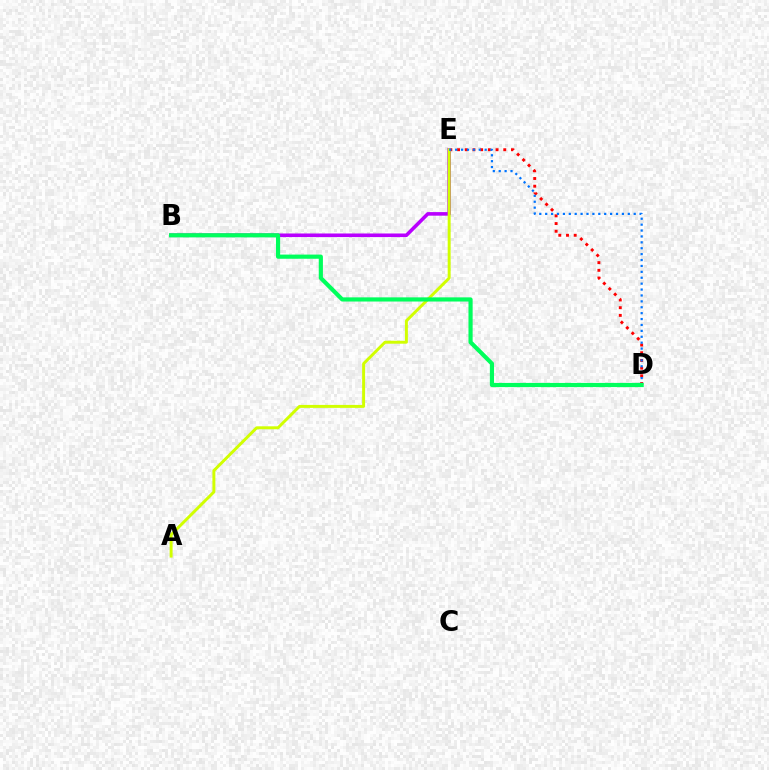{('D', 'E'): [{'color': '#ff0000', 'line_style': 'dotted', 'thickness': 2.09}, {'color': '#0074ff', 'line_style': 'dotted', 'thickness': 1.6}], ('B', 'E'): [{'color': '#b900ff', 'line_style': 'solid', 'thickness': 2.58}], ('A', 'E'): [{'color': '#d1ff00', 'line_style': 'solid', 'thickness': 2.12}], ('B', 'D'): [{'color': '#00ff5c', 'line_style': 'solid', 'thickness': 3.0}]}